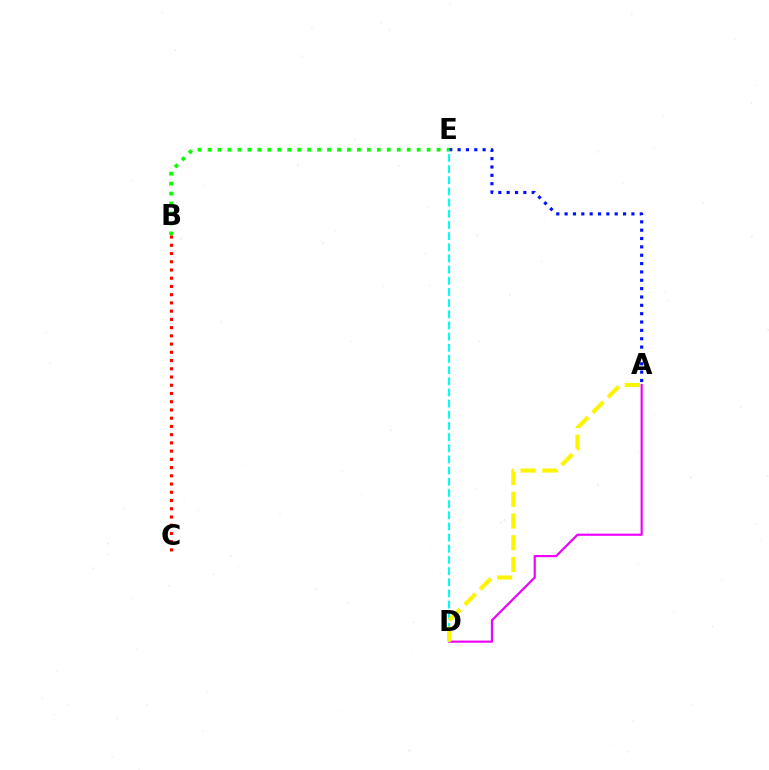{('A', 'D'): [{'color': '#ee00ff', 'line_style': 'solid', 'thickness': 1.57}, {'color': '#fcf500', 'line_style': 'dashed', 'thickness': 2.95}], ('A', 'E'): [{'color': '#0010ff', 'line_style': 'dotted', 'thickness': 2.27}], ('B', 'E'): [{'color': '#08ff00', 'line_style': 'dotted', 'thickness': 2.71}], ('D', 'E'): [{'color': '#00fff6', 'line_style': 'dashed', 'thickness': 1.52}], ('B', 'C'): [{'color': '#ff0000', 'line_style': 'dotted', 'thickness': 2.24}]}